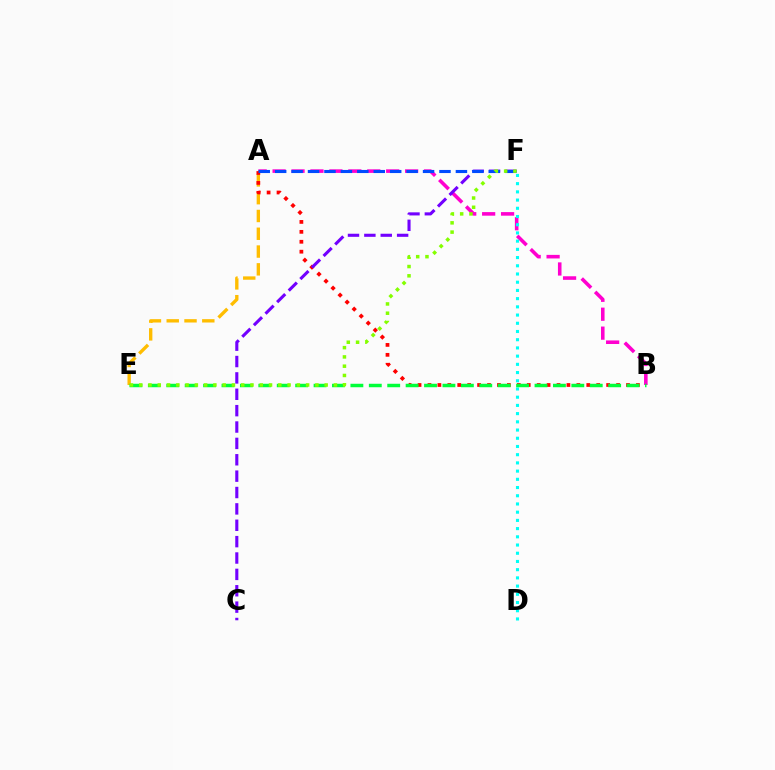{('A', 'E'): [{'color': '#ffbd00', 'line_style': 'dashed', 'thickness': 2.42}], ('A', 'B'): [{'color': '#ff00cf', 'line_style': 'dashed', 'thickness': 2.57}, {'color': '#ff0000', 'line_style': 'dotted', 'thickness': 2.7}], ('C', 'F'): [{'color': '#7200ff', 'line_style': 'dashed', 'thickness': 2.22}], ('D', 'F'): [{'color': '#00fff6', 'line_style': 'dotted', 'thickness': 2.23}], ('A', 'F'): [{'color': '#004bff', 'line_style': 'dashed', 'thickness': 2.23}], ('B', 'E'): [{'color': '#00ff39', 'line_style': 'dashed', 'thickness': 2.5}], ('E', 'F'): [{'color': '#84ff00', 'line_style': 'dotted', 'thickness': 2.52}]}